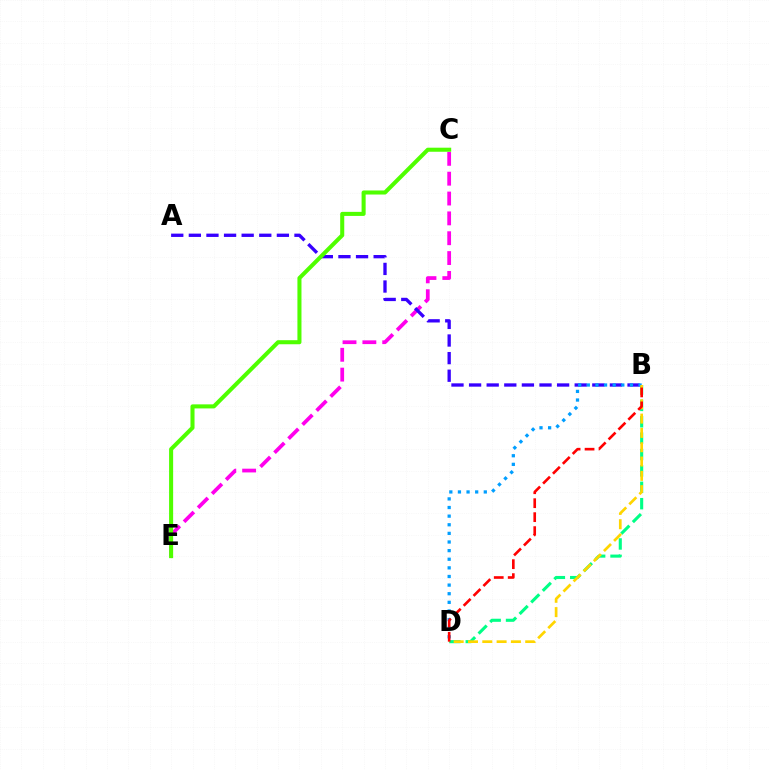{('C', 'E'): [{'color': '#ff00ed', 'line_style': 'dashed', 'thickness': 2.7}, {'color': '#4fff00', 'line_style': 'solid', 'thickness': 2.92}], ('B', 'D'): [{'color': '#00ff86', 'line_style': 'dashed', 'thickness': 2.23}, {'color': '#009eff', 'line_style': 'dotted', 'thickness': 2.34}, {'color': '#ffd500', 'line_style': 'dashed', 'thickness': 1.94}, {'color': '#ff0000', 'line_style': 'dashed', 'thickness': 1.9}], ('A', 'B'): [{'color': '#3700ff', 'line_style': 'dashed', 'thickness': 2.39}]}